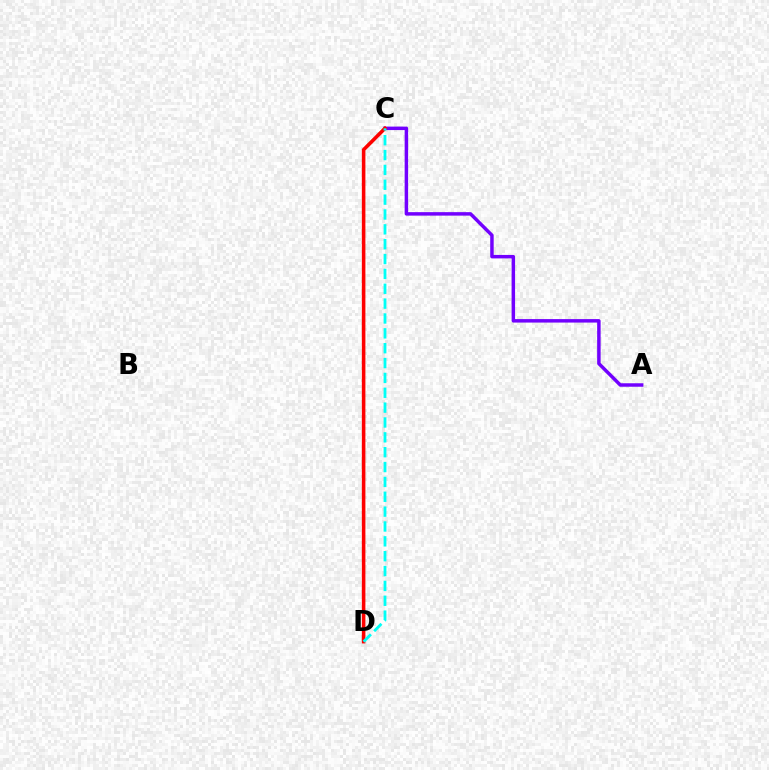{('A', 'C'): [{'color': '#7200ff', 'line_style': 'solid', 'thickness': 2.5}], ('C', 'D'): [{'color': '#84ff00', 'line_style': 'dashed', 'thickness': 2.08}, {'color': '#ff0000', 'line_style': 'solid', 'thickness': 2.55}, {'color': '#00fff6', 'line_style': 'dashed', 'thickness': 2.02}]}